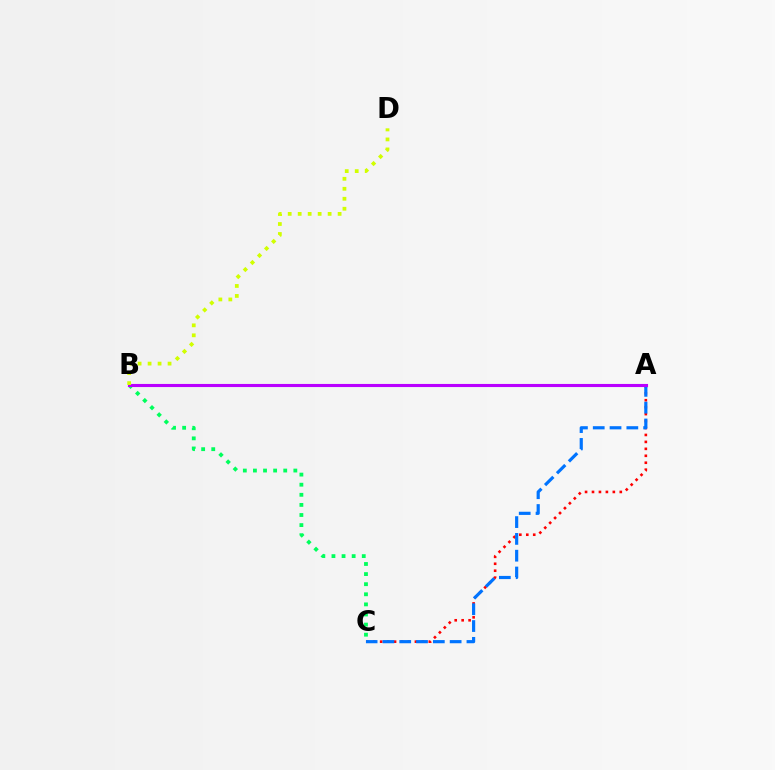{('A', 'C'): [{'color': '#ff0000', 'line_style': 'dotted', 'thickness': 1.89}, {'color': '#0074ff', 'line_style': 'dashed', 'thickness': 2.28}], ('B', 'C'): [{'color': '#00ff5c', 'line_style': 'dotted', 'thickness': 2.74}], ('A', 'B'): [{'color': '#b900ff', 'line_style': 'solid', 'thickness': 2.23}], ('B', 'D'): [{'color': '#d1ff00', 'line_style': 'dotted', 'thickness': 2.71}]}